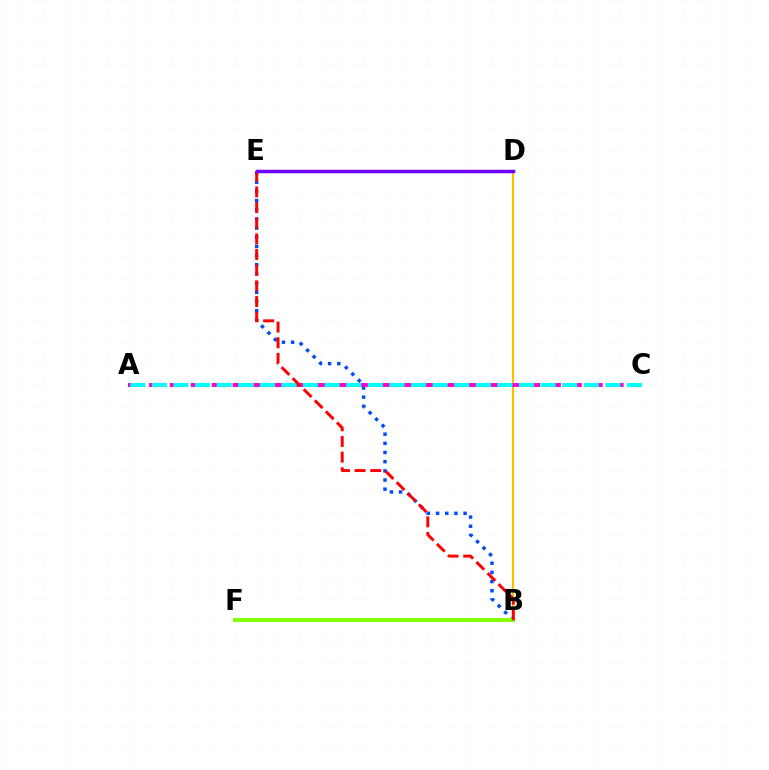{('D', 'E'): [{'color': '#00ff39', 'line_style': 'dashed', 'thickness': 2.23}, {'color': '#7200ff', 'line_style': 'solid', 'thickness': 2.5}], ('B', 'D'): [{'color': '#ffbd00', 'line_style': 'solid', 'thickness': 1.55}], ('B', 'E'): [{'color': '#004bff', 'line_style': 'dotted', 'thickness': 2.49}, {'color': '#ff0000', 'line_style': 'dashed', 'thickness': 2.13}], ('A', 'C'): [{'color': '#ff00cf', 'line_style': 'dashed', 'thickness': 2.84}, {'color': '#00fff6', 'line_style': 'dashed', 'thickness': 2.93}], ('B', 'F'): [{'color': '#84ff00', 'line_style': 'solid', 'thickness': 2.81}]}